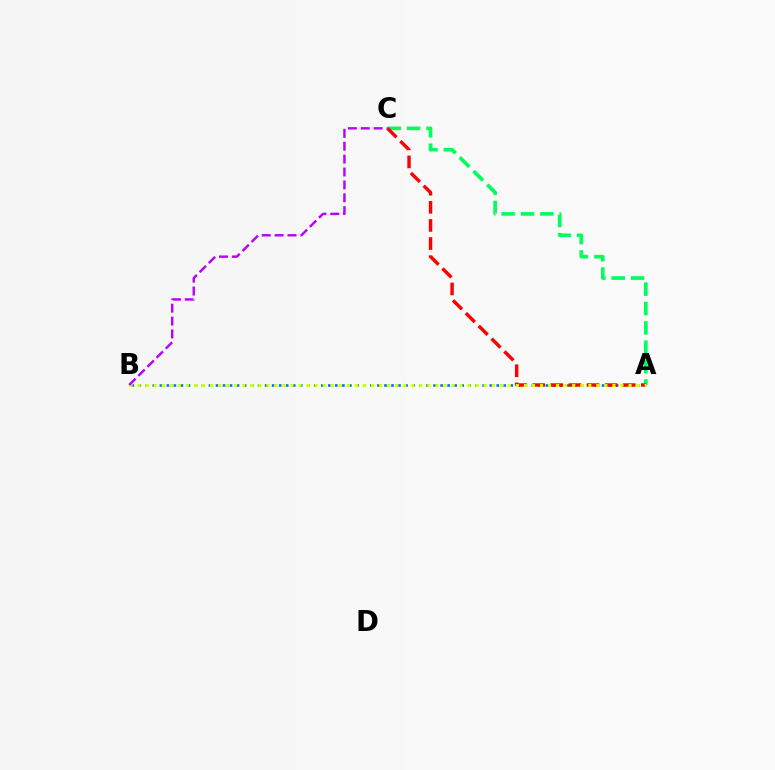{('A', 'C'): [{'color': '#00ff5c', 'line_style': 'dashed', 'thickness': 2.63}, {'color': '#ff0000', 'line_style': 'dashed', 'thickness': 2.46}], ('A', 'B'): [{'color': '#0074ff', 'line_style': 'dotted', 'thickness': 1.91}, {'color': '#d1ff00', 'line_style': 'dotted', 'thickness': 2.19}], ('B', 'C'): [{'color': '#b900ff', 'line_style': 'dashed', 'thickness': 1.75}]}